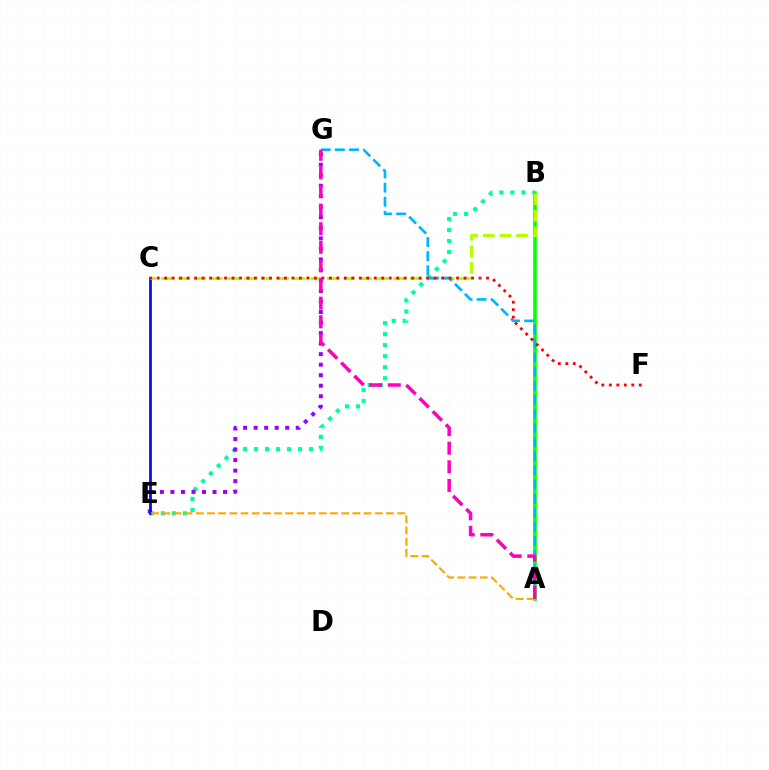{('B', 'E'): [{'color': '#00ff9d', 'line_style': 'dotted', 'thickness': 2.99}], ('E', 'G'): [{'color': '#9b00ff', 'line_style': 'dotted', 'thickness': 2.86}], ('A', 'B'): [{'color': '#08ff00', 'line_style': 'solid', 'thickness': 2.58}], ('C', 'E'): [{'color': '#0010ff', 'line_style': 'solid', 'thickness': 2.0}], ('A', 'E'): [{'color': '#ffa500', 'line_style': 'dashed', 'thickness': 1.52}], ('B', 'C'): [{'color': '#b3ff00', 'line_style': 'dashed', 'thickness': 2.25}], ('A', 'G'): [{'color': '#00b5ff', 'line_style': 'dashed', 'thickness': 1.92}, {'color': '#ff00bd', 'line_style': 'dashed', 'thickness': 2.53}], ('C', 'F'): [{'color': '#ff0000', 'line_style': 'dotted', 'thickness': 2.03}]}